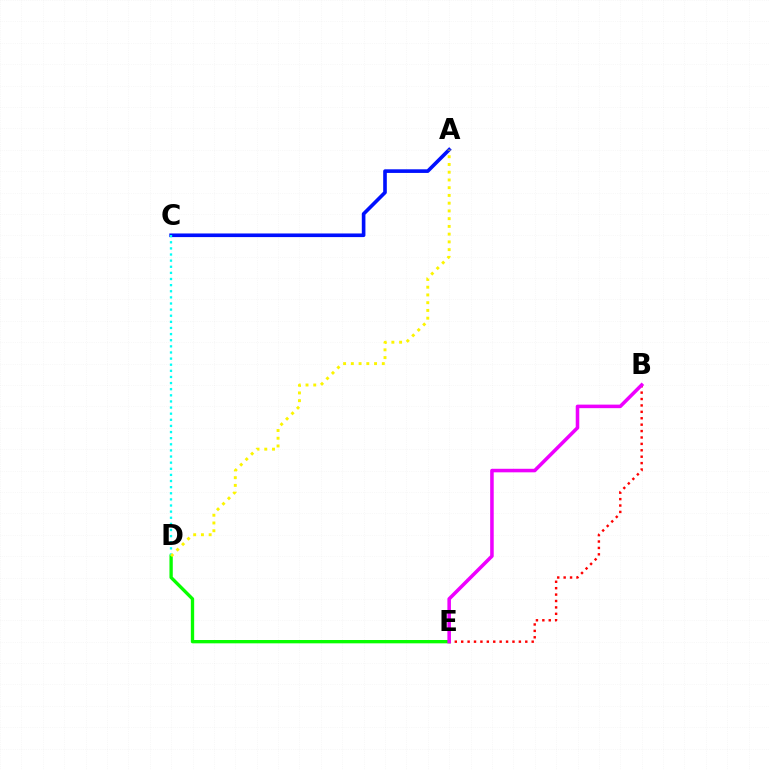{('B', 'E'): [{'color': '#ff0000', 'line_style': 'dotted', 'thickness': 1.74}, {'color': '#ee00ff', 'line_style': 'solid', 'thickness': 2.55}], ('A', 'C'): [{'color': '#0010ff', 'line_style': 'solid', 'thickness': 2.61}], ('D', 'E'): [{'color': '#08ff00', 'line_style': 'solid', 'thickness': 2.39}], ('C', 'D'): [{'color': '#00fff6', 'line_style': 'dotted', 'thickness': 1.66}], ('A', 'D'): [{'color': '#fcf500', 'line_style': 'dotted', 'thickness': 2.1}]}